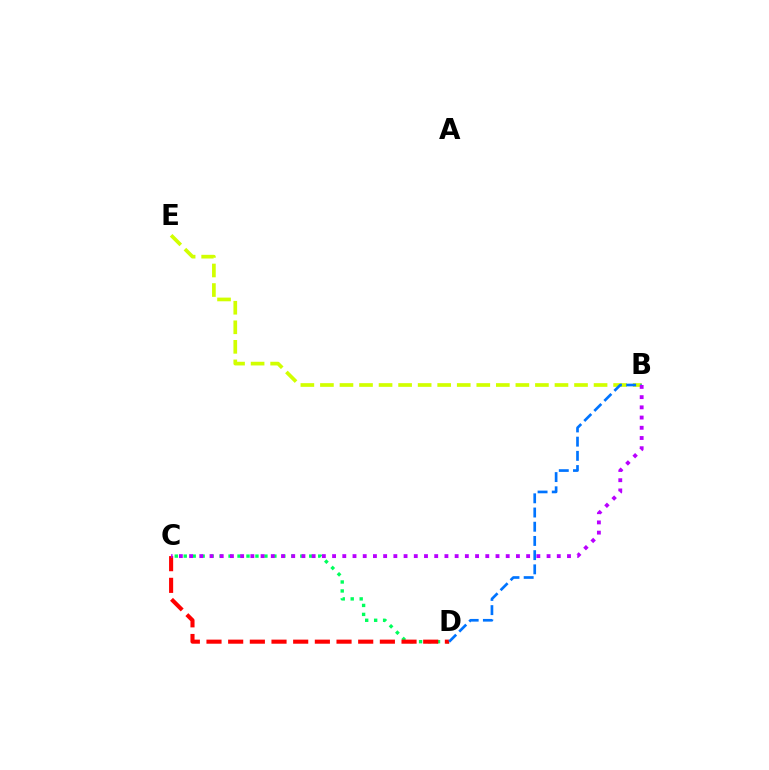{('C', 'D'): [{'color': '#00ff5c', 'line_style': 'dotted', 'thickness': 2.44}, {'color': '#ff0000', 'line_style': 'dashed', 'thickness': 2.94}], ('B', 'E'): [{'color': '#d1ff00', 'line_style': 'dashed', 'thickness': 2.66}], ('B', 'D'): [{'color': '#0074ff', 'line_style': 'dashed', 'thickness': 1.93}], ('B', 'C'): [{'color': '#b900ff', 'line_style': 'dotted', 'thickness': 2.78}]}